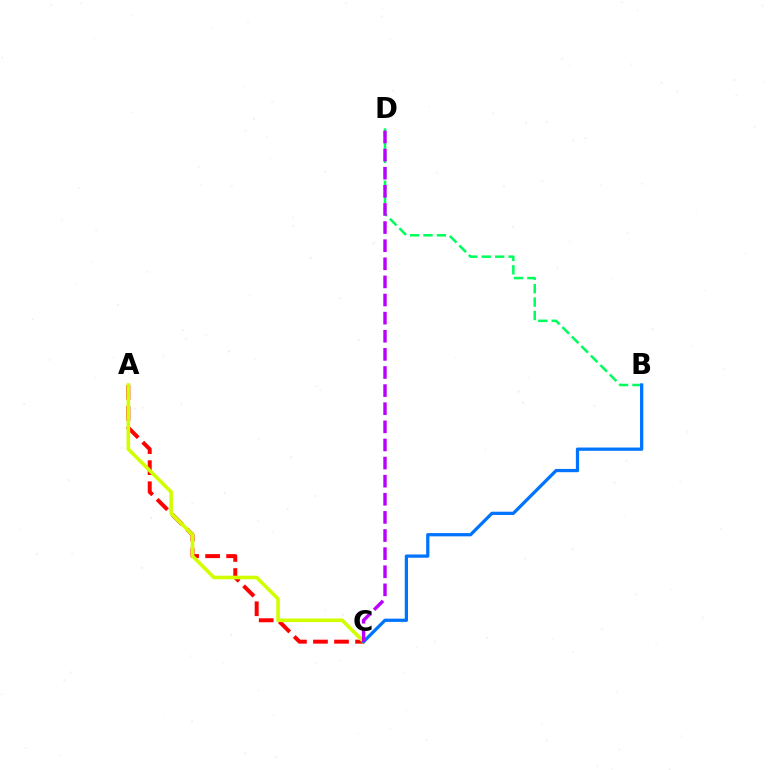{('A', 'C'): [{'color': '#ff0000', 'line_style': 'dashed', 'thickness': 2.86}, {'color': '#d1ff00', 'line_style': 'solid', 'thickness': 2.6}], ('B', 'D'): [{'color': '#00ff5c', 'line_style': 'dashed', 'thickness': 1.82}], ('B', 'C'): [{'color': '#0074ff', 'line_style': 'solid', 'thickness': 2.35}], ('C', 'D'): [{'color': '#b900ff', 'line_style': 'dashed', 'thickness': 2.46}]}